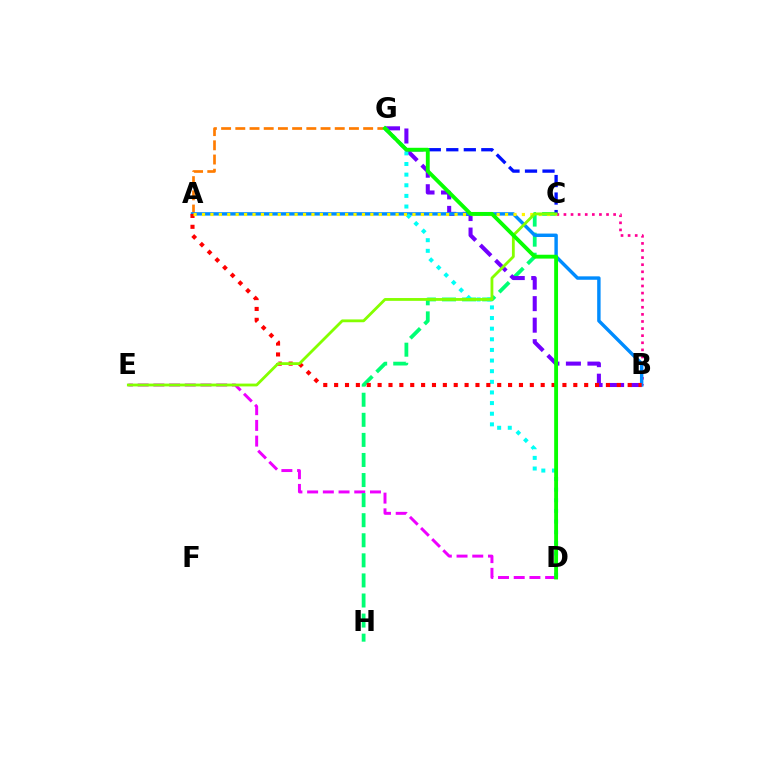{('A', 'G'): [{'color': '#ff7c00', 'line_style': 'dashed', 'thickness': 1.93}], ('D', 'E'): [{'color': '#ee00ff', 'line_style': 'dashed', 'thickness': 2.13}], ('C', 'H'): [{'color': '#00ff74', 'line_style': 'dashed', 'thickness': 2.73}], ('B', 'C'): [{'color': '#ff0094', 'line_style': 'dotted', 'thickness': 1.93}], ('B', 'G'): [{'color': '#7200ff', 'line_style': 'dashed', 'thickness': 2.93}], ('A', 'B'): [{'color': '#008cff', 'line_style': 'solid', 'thickness': 2.46}, {'color': '#ff0000', 'line_style': 'dotted', 'thickness': 2.95}], ('C', 'G'): [{'color': '#0010ff', 'line_style': 'dashed', 'thickness': 2.38}], ('D', 'G'): [{'color': '#00fff6', 'line_style': 'dotted', 'thickness': 2.89}, {'color': '#08ff00', 'line_style': 'solid', 'thickness': 2.78}], ('A', 'C'): [{'color': '#fcf500', 'line_style': 'dotted', 'thickness': 2.29}], ('C', 'E'): [{'color': '#84ff00', 'line_style': 'solid', 'thickness': 2.02}]}